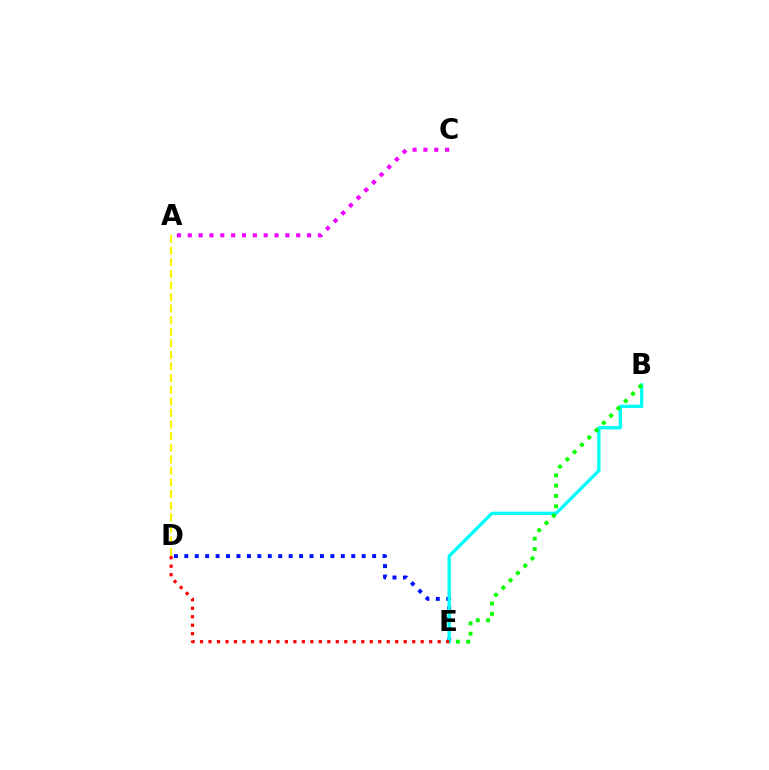{('D', 'E'): [{'color': '#0010ff', 'line_style': 'dotted', 'thickness': 2.84}, {'color': '#ff0000', 'line_style': 'dotted', 'thickness': 2.31}], ('A', 'C'): [{'color': '#ee00ff', 'line_style': 'dotted', 'thickness': 2.95}], ('A', 'D'): [{'color': '#fcf500', 'line_style': 'dashed', 'thickness': 1.57}], ('B', 'E'): [{'color': '#00fff6', 'line_style': 'solid', 'thickness': 2.4}, {'color': '#08ff00', 'line_style': 'dotted', 'thickness': 2.8}]}